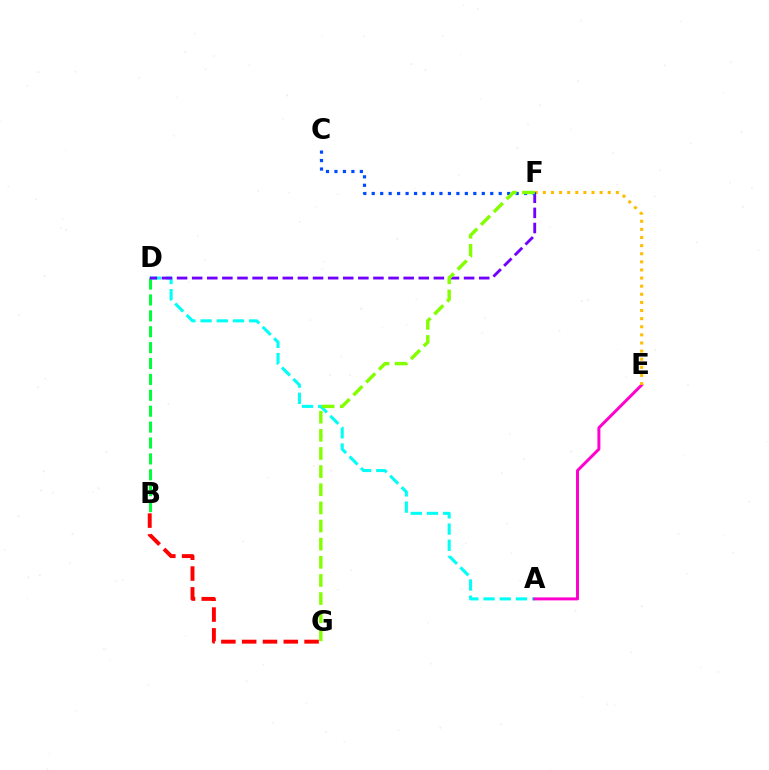{('B', 'G'): [{'color': '#ff0000', 'line_style': 'dashed', 'thickness': 2.83}], ('A', 'D'): [{'color': '#00fff6', 'line_style': 'dashed', 'thickness': 2.2}], ('A', 'E'): [{'color': '#ff00cf', 'line_style': 'solid', 'thickness': 2.14}], ('E', 'F'): [{'color': '#ffbd00', 'line_style': 'dotted', 'thickness': 2.2}], ('B', 'D'): [{'color': '#00ff39', 'line_style': 'dashed', 'thickness': 2.16}], ('D', 'F'): [{'color': '#7200ff', 'line_style': 'dashed', 'thickness': 2.05}], ('C', 'F'): [{'color': '#004bff', 'line_style': 'dotted', 'thickness': 2.3}], ('F', 'G'): [{'color': '#84ff00', 'line_style': 'dashed', 'thickness': 2.46}]}